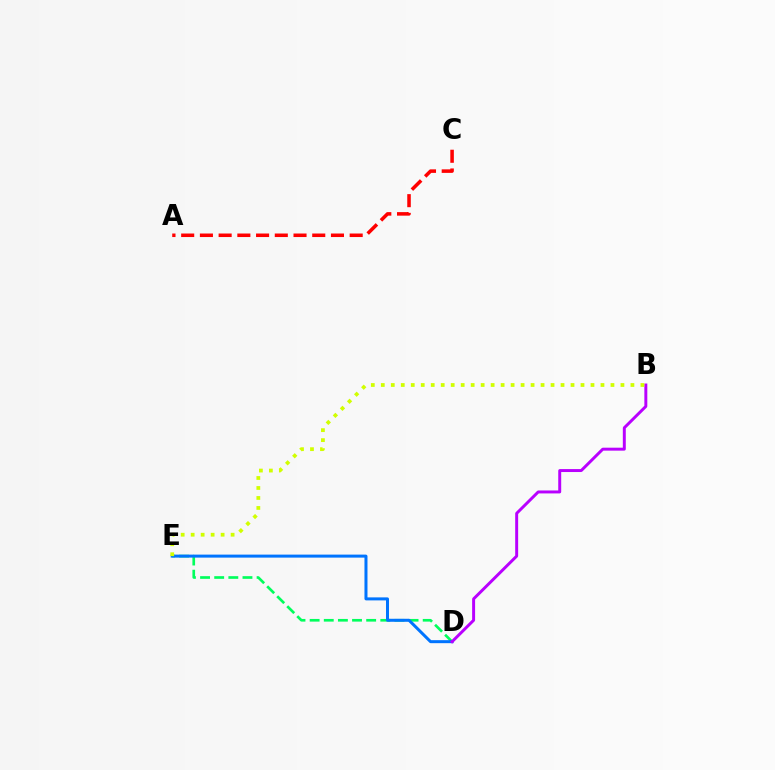{('D', 'E'): [{'color': '#00ff5c', 'line_style': 'dashed', 'thickness': 1.92}, {'color': '#0074ff', 'line_style': 'solid', 'thickness': 2.17}], ('B', 'D'): [{'color': '#b900ff', 'line_style': 'solid', 'thickness': 2.13}], ('A', 'C'): [{'color': '#ff0000', 'line_style': 'dashed', 'thickness': 2.54}], ('B', 'E'): [{'color': '#d1ff00', 'line_style': 'dotted', 'thickness': 2.71}]}